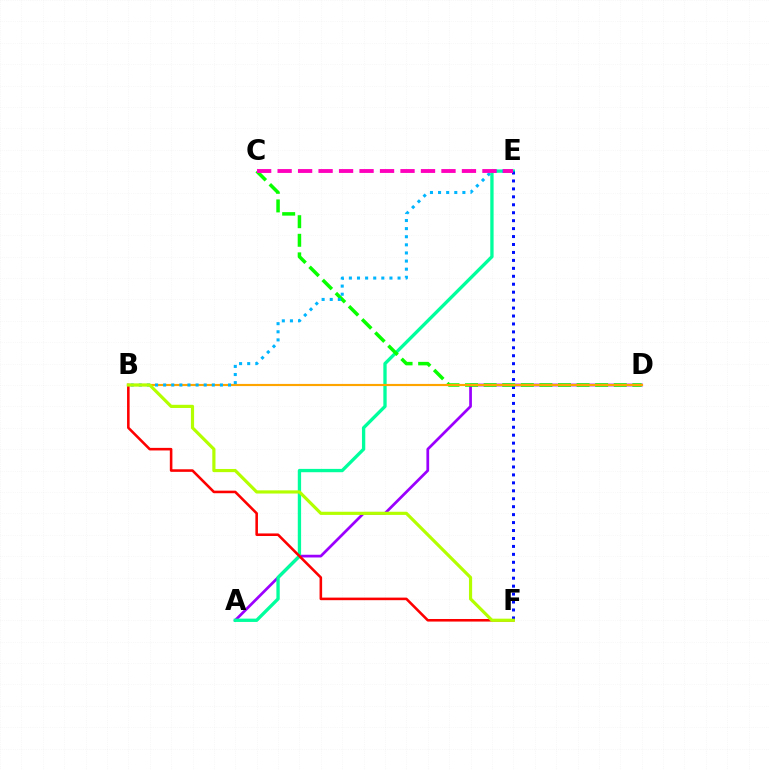{('A', 'D'): [{'color': '#9b00ff', 'line_style': 'solid', 'thickness': 1.97}], ('A', 'E'): [{'color': '#00ff9d', 'line_style': 'solid', 'thickness': 2.39}], ('E', 'F'): [{'color': '#0010ff', 'line_style': 'dotted', 'thickness': 2.16}], ('C', 'D'): [{'color': '#08ff00', 'line_style': 'dashed', 'thickness': 2.53}], ('B', 'D'): [{'color': '#ffa500', 'line_style': 'solid', 'thickness': 1.55}], ('B', 'F'): [{'color': '#ff0000', 'line_style': 'solid', 'thickness': 1.85}, {'color': '#b3ff00', 'line_style': 'solid', 'thickness': 2.29}], ('B', 'E'): [{'color': '#00b5ff', 'line_style': 'dotted', 'thickness': 2.2}], ('C', 'E'): [{'color': '#ff00bd', 'line_style': 'dashed', 'thickness': 2.78}]}